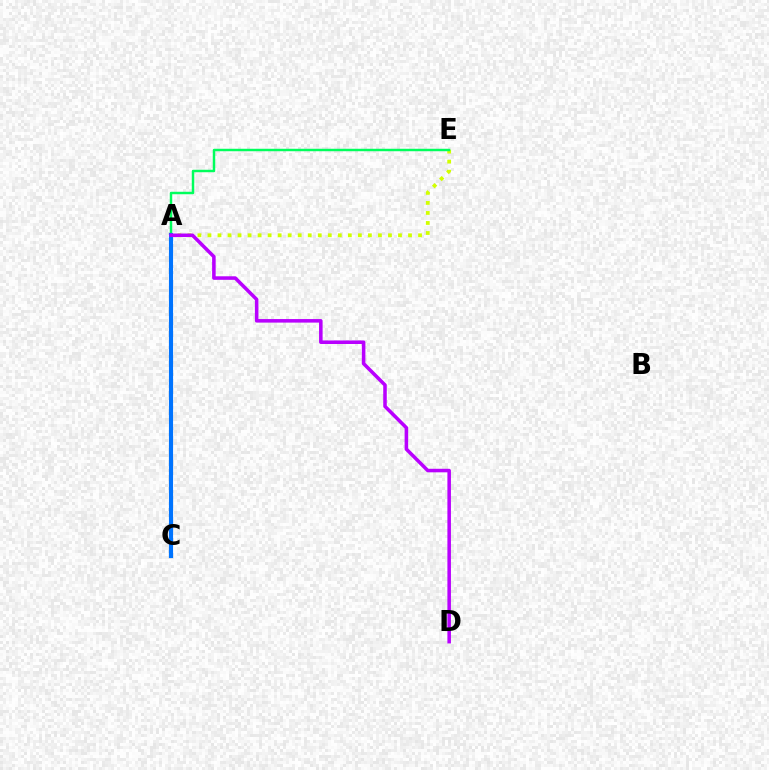{('A', 'E'): [{'color': '#d1ff00', 'line_style': 'dotted', 'thickness': 2.72}, {'color': '#00ff5c', 'line_style': 'solid', 'thickness': 1.77}], ('A', 'C'): [{'color': '#ff0000', 'line_style': 'solid', 'thickness': 2.54}, {'color': '#0074ff', 'line_style': 'solid', 'thickness': 2.98}], ('A', 'D'): [{'color': '#b900ff', 'line_style': 'solid', 'thickness': 2.55}]}